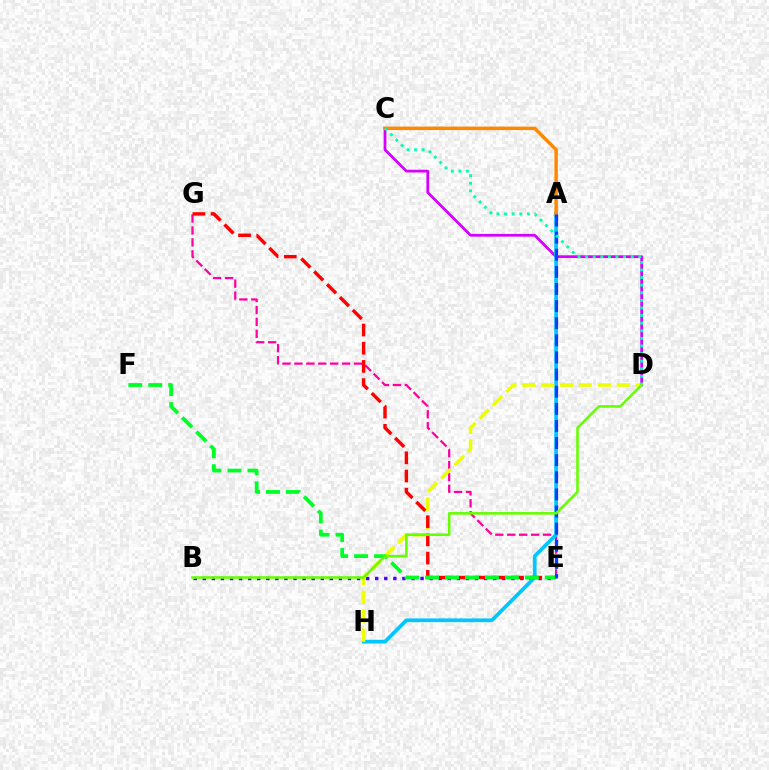{('C', 'D'): [{'color': '#d600ff', 'line_style': 'solid', 'thickness': 1.98}, {'color': '#00ffaf', 'line_style': 'dotted', 'thickness': 2.06}], ('B', 'E'): [{'color': '#4f00ff', 'line_style': 'dotted', 'thickness': 2.47}], ('E', 'G'): [{'color': '#ff00a0', 'line_style': 'dashed', 'thickness': 1.62}, {'color': '#ff0000', 'line_style': 'dashed', 'thickness': 2.47}], ('A', 'H'): [{'color': '#00c7ff', 'line_style': 'solid', 'thickness': 2.7}], ('A', 'C'): [{'color': '#ff8800', 'line_style': 'solid', 'thickness': 2.5}], ('D', 'H'): [{'color': '#eeff00', 'line_style': 'dashed', 'thickness': 2.57}], ('E', 'F'): [{'color': '#00ff27', 'line_style': 'dashed', 'thickness': 2.71}], ('A', 'E'): [{'color': '#003fff', 'line_style': 'dashed', 'thickness': 2.33}], ('B', 'D'): [{'color': '#66ff00', 'line_style': 'solid', 'thickness': 1.86}]}